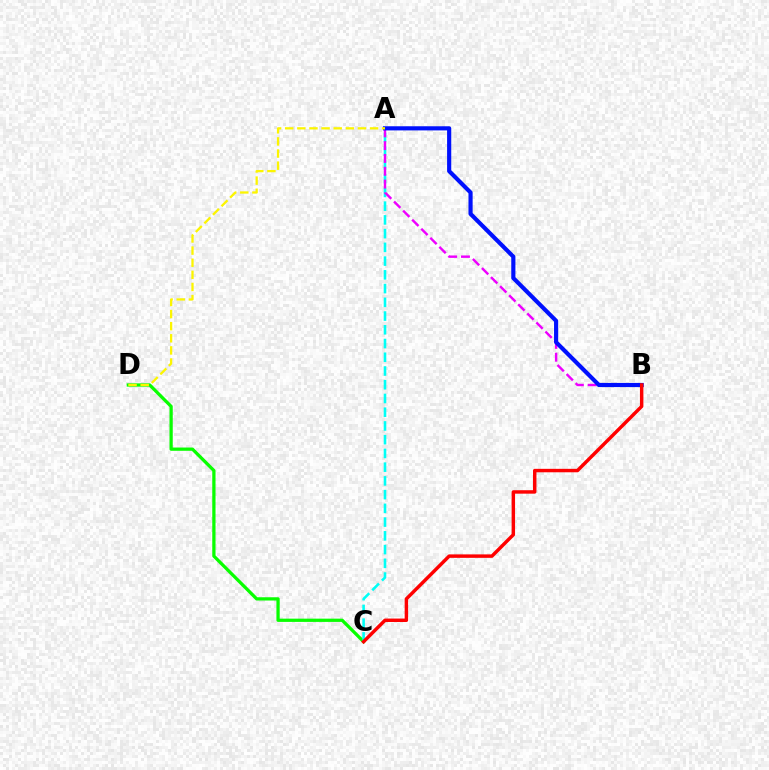{('C', 'D'): [{'color': '#08ff00', 'line_style': 'solid', 'thickness': 2.35}], ('A', 'C'): [{'color': '#00fff6', 'line_style': 'dashed', 'thickness': 1.87}], ('A', 'B'): [{'color': '#ee00ff', 'line_style': 'dashed', 'thickness': 1.74}, {'color': '#0010ff', 'line_style': 'solid', 'thickness': 2.99}], ('B', 'C'): [{'color': '#ff0000', 'line_style': 'solid', 'thickness': 2.48}], ('A', 'D'): [{'color': '#fcf500', 'line_style': 'dashed', 'thickness': 1.65}]}